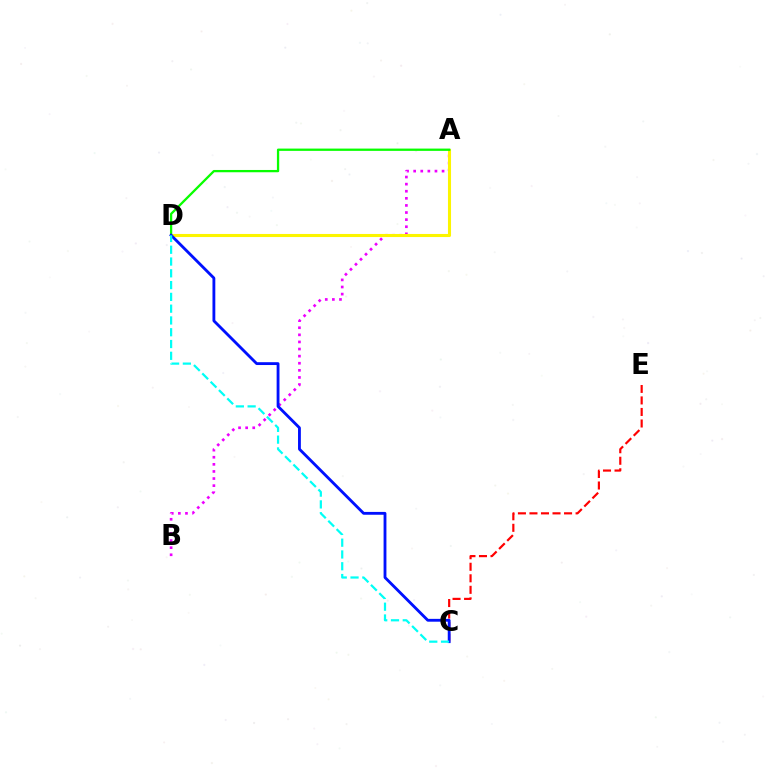{('A', 'B'): [{'color': '#ee00ff', 'line_style': 'dotted', 'thickness': 1.93}], ('A', 'D'): [{'color': '#fcf500', 'line_style': 'solid', 'thickness': 2.21}, {'color': '#08ff00', 'line_style': 'solid', 'thickness': 1.65}], ('C', 'E'): [{'color': '#ff0000', 'line_style': 'dashed', 'thickness': 1.57}], ('C', 'D'): [{'color': '#0010ff', 'line_style': 'solid', 'thickness': 2.04}, {'color': '#00fff6', 'line_style': 'dashed', 'thickness': 1.6}]}